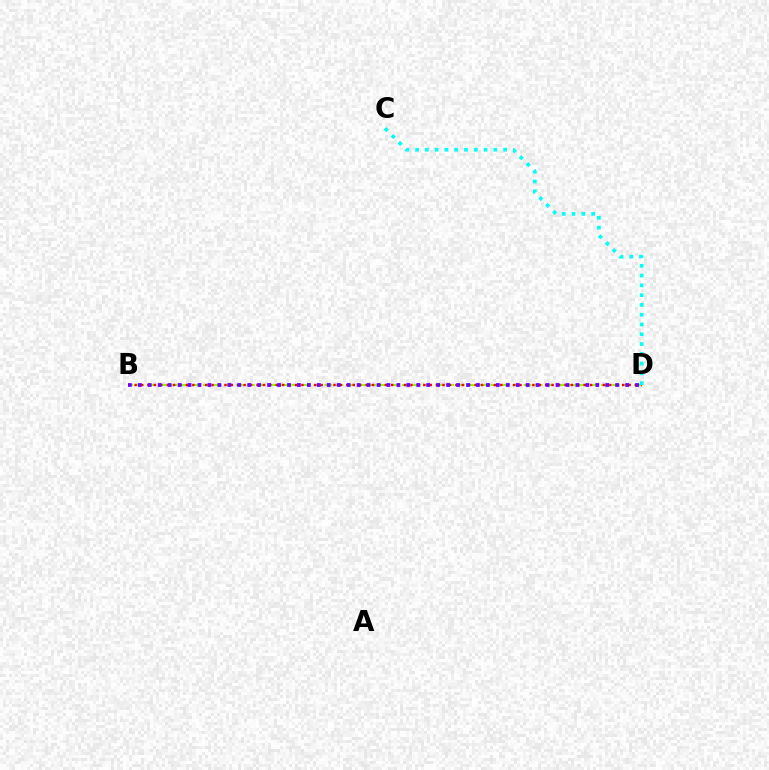{('B', 'D'): [{'color': '#84ff00', 'line_style': 'dashed', 'thickness': 1.5}, {'color': '#ff0000', 'line_style': 'dotted', 'thickness': 1.74}, {'color': '#7200ff', 'line_style': 'dotted', 'thickness': 2.7}], ('C', 'D'): [{'color': '#00fff6', 'line_style': 'dotted', 'thickness': 2.66}]}